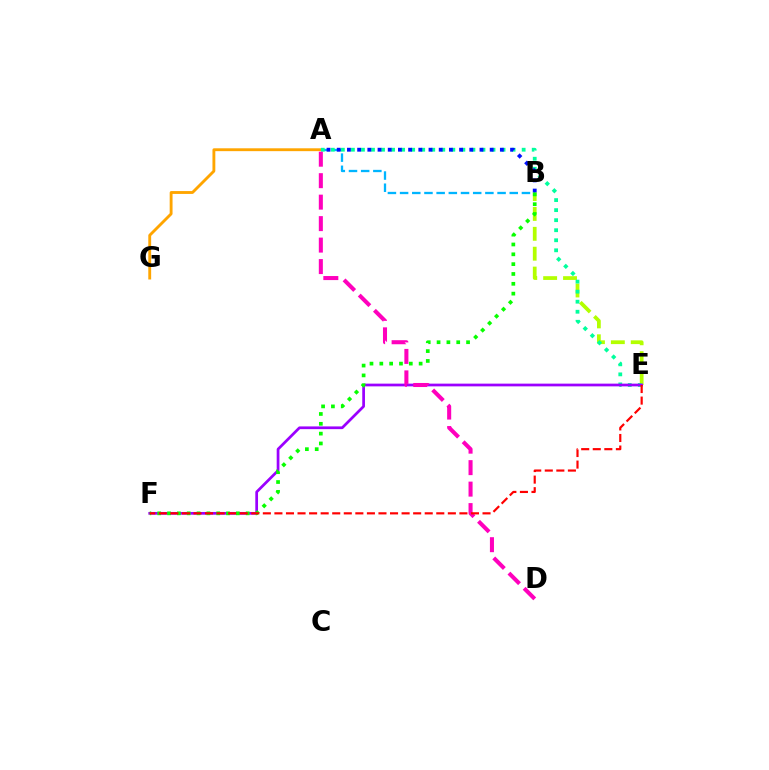{('B', 'E'): [{'color': '#b3ff00', 'line_style': 'dashed', 'thickness': 2.7}], ('A', 'G'): [{'color': '#ffa500', 'line_style': 'solid', 'thickness': 2.06}], ('A', 'B'): [{'color': '#00b5ff', 'line_style': 'dashed', 'thickness': 1.66}, {'color': '#0010ff', 'line_style': 'dotted', 'thickness': 2.77}], ('A', 'E'): [{'color': '#00ff9d', 'line_style': 'dotted', 'thickness': 2.73}], ('E', 'F'): [{'color': '#9b00ff', 'line_style': 'solid', 'thickness': 1.96}, {'color': '#ff0000', 'line_style': 'dashed', 'thickness': 1.57}], ('A', 'D'): [{'color': '#ff00bd', 'line_style': 'dashed', 'thickness': 2.92}], ('B', 'F'): [{'color': '#08ff00', 'line_style': 'dotted', 'thickness': 2.67}]}